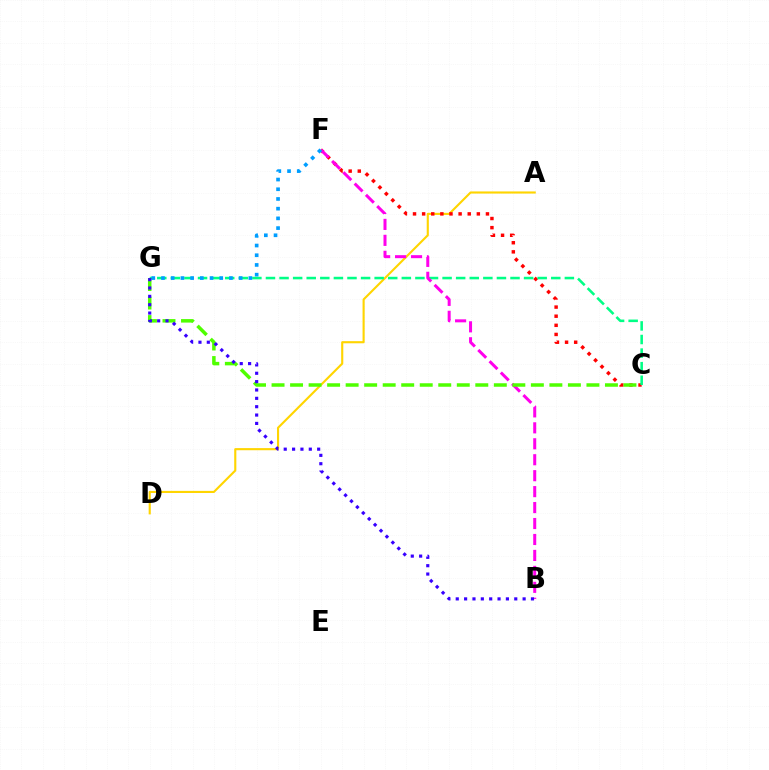{('A', 'D'): [{'color': '#ffd500', 'line_style': 'solid', 'thickness': 1.53}], ('C', 'F'): [{'color': '#ff0000', 'line_style': 'dotted', 'thickness': 2.48}], ('C', 'G'): [{'color': '#00ff86', 'line_style': 'dashed', 'thickness': 1.85}, {'color': '#4fff00', 'line_style': 'dashed', 'thickness': 2.52}], ('B', 'F'): [{'color': '#ff00ed', 'line_style': 'dashed', 'thickness': 2.17}], ('F', 'G'): [{'color': '#009eff', 'line_style': 'dotted', 'thickness': 2.64}], ('B', 'G'): [{'color': '#3700ff', 'line_style': 'dotted', 'thickness': 2.27}]}